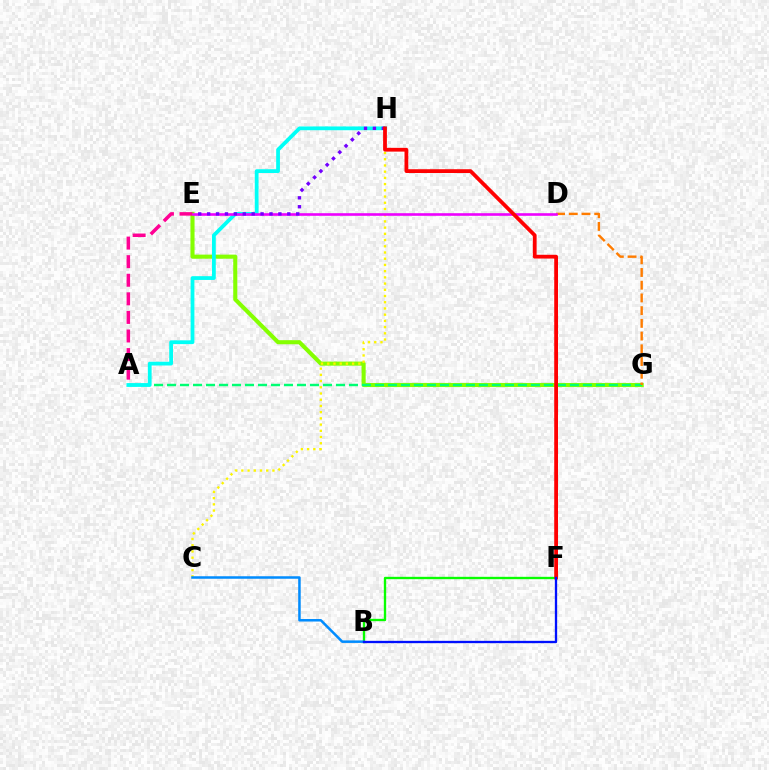{('E', 'G'): [{'color': '#84ff00', 'line_style': 'solid', 'thickness': 2.95}], ('C', 'H'): [{'color': '#fcf500', 'line_style': 'dotted', 'thickness': 1.69}], ('B', 'F'): [{'color': '#08ff00', 'line_style': 'solid', 'thickness': 1.69}, {'color': '#0010ff', 'line_style': 'solid', 'thickness': 1.67}], ('A', 'E'): [{'color': '#ff0094', 'line_style': 'dashed', 'thickness': 2.52}], ('A', 'G'): [{'color': '#00ff74', 'line_style': 'dashed', 'thickness': 1.77}], ('D', 'G'): [{'color': '#ff7c00', 'line_style': 'dashed', 'thickness': 1.73}], ('A', 'H'): [{'color': '#00fff6', 'line_style': 'solid', 'thickness': 2.72}], ('D', 'E'): [{'color': '#ee00ff', 'line_style': 'solid', 'thickness': 1.88}], ('B', 'C'): [{'color': '#008cff', 'line_style': 'solid', 'thickness': 1.81}], ('E', 'H'): [{'color': '#7200ff', 'line_style': 'dotted', 'thickness': 2.42}], ('F', 'H'): [{'color': '#ff0000', 'line_style': 'solid', 'thickness': 2.72}]}